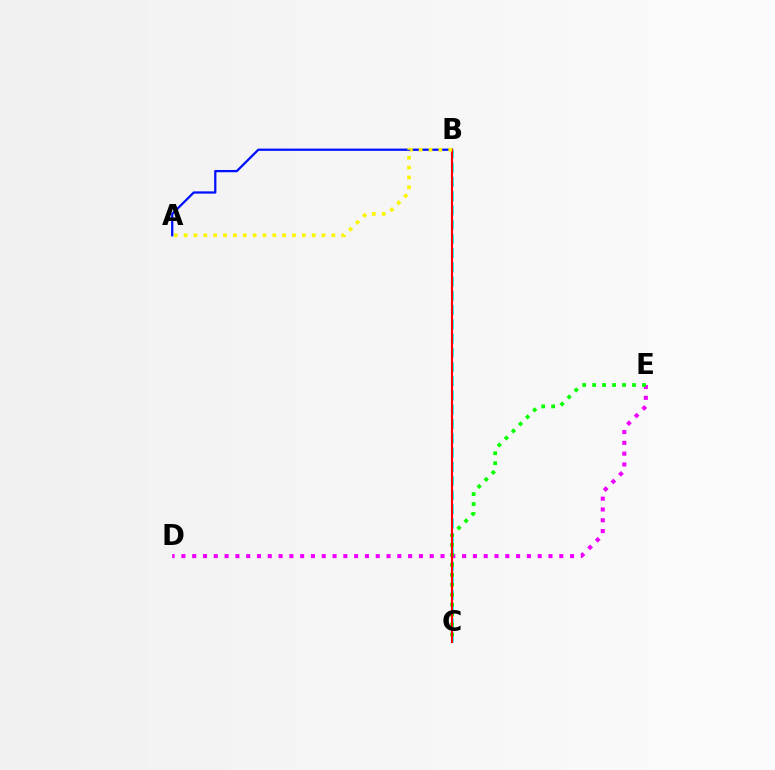{('B', 'C'): [{'color': '#00fff6', 'line_style': 'dashed', 'thickness': 1.93}, {'color': '#ff0000', 'line_style': 'solid', 'thickness': 1.53}], ('D', 'E'): [{'color': '#ee00ff', 'line_style': 'dotted', 'thickness': 2.93}], ('C', 'E'): [{'color': '#08ff00', 'line_style': 'dotted', 'thickness': 2.71}], ('A', 'B'): [{'color': '#0010ff', 'line_style': 'solid', 'thickness': 1.62}, {'color': '#fcf500', 'line_style': 'dotted', 'thickness': 2.68}]}